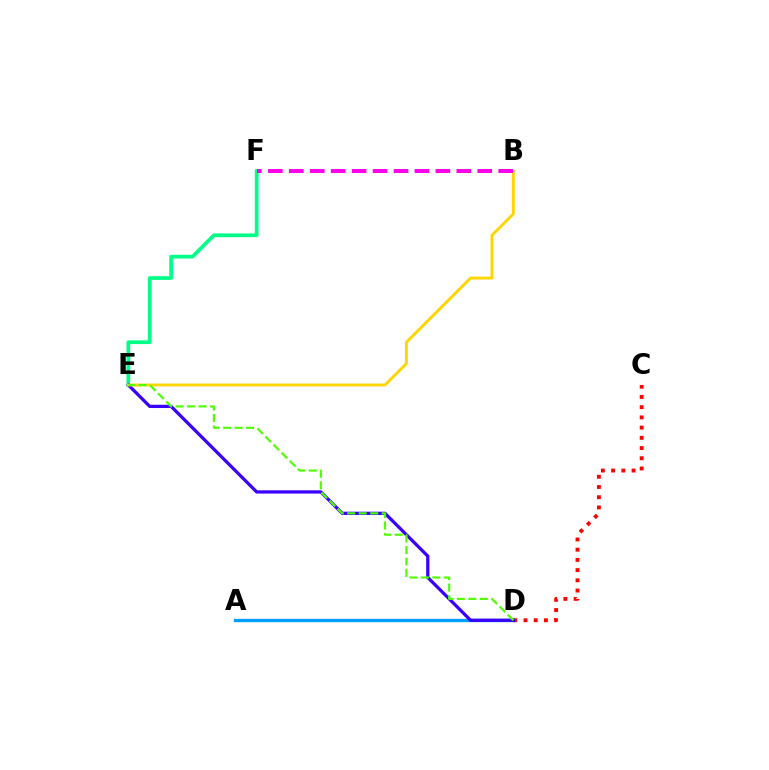{('E', 'F'): [{'color': '#00ff86', 'line_style': 'solid', 'thickness': 2.67}], ('A', 'D'): [{'color': '#009eff', 'line_style': 'solid', 'thickness': 2.4}], ('C', 'D'): [{'color': '#ff0000', 'line_style': 'dotted', 'thickness': 2.78}], ('D', 'E'): [{'color': '#3700ff', 'line_style': 'solid', 'thickness': 2.34}, {'color': '#4fff00', 'line_style': 'dashed', 'thickness': 1.56}], ('B', 'E'): [{'color': '#ffd500', 'line_style': 'solid', 'thickness': 2.06}], ('B', 'F'): [{'color': '#ff00ed', 'line_style': 'dashed', 'thickness': 2.84}]}